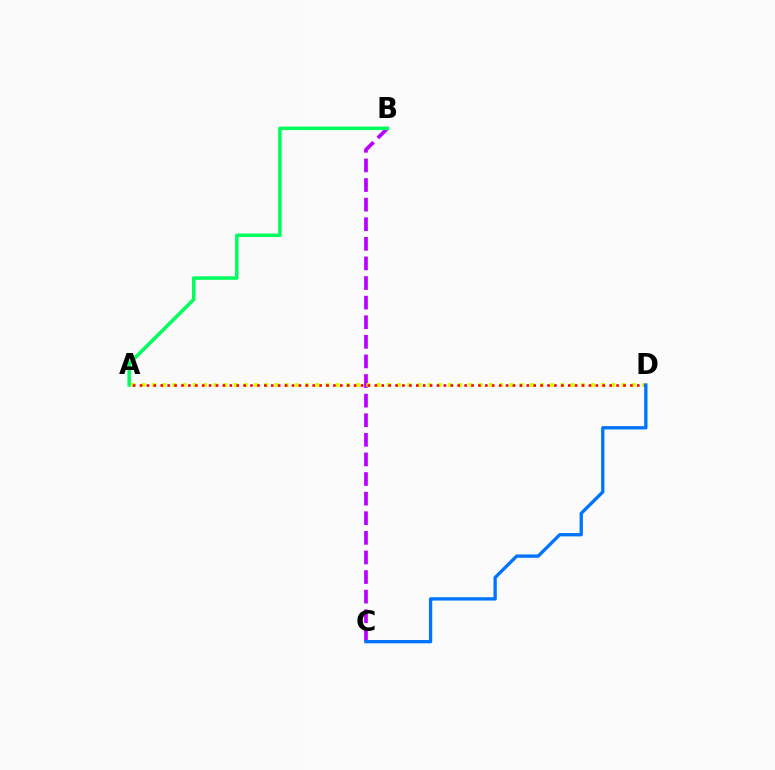{('B', 'C'): [{'color': '#b900ff', 'line_style': 'dashed', 'thickness': 2.66}], ('A', 'D'): [{'color': '#d1ff00', 'line_style': 'dotted', 'thickness': 2.77}, {'color': '#ff0000', 'line_style': 'dotted', 'thickness': 1.88}], ('C', 'D'): [{'color': '#0074ff', 'line_style': 'solid', 'thickness': 2.39}], ('A', 'B'): [{'color': '#00ff5c', 'line_style': 'solid', 'thickness': 2.53}]}